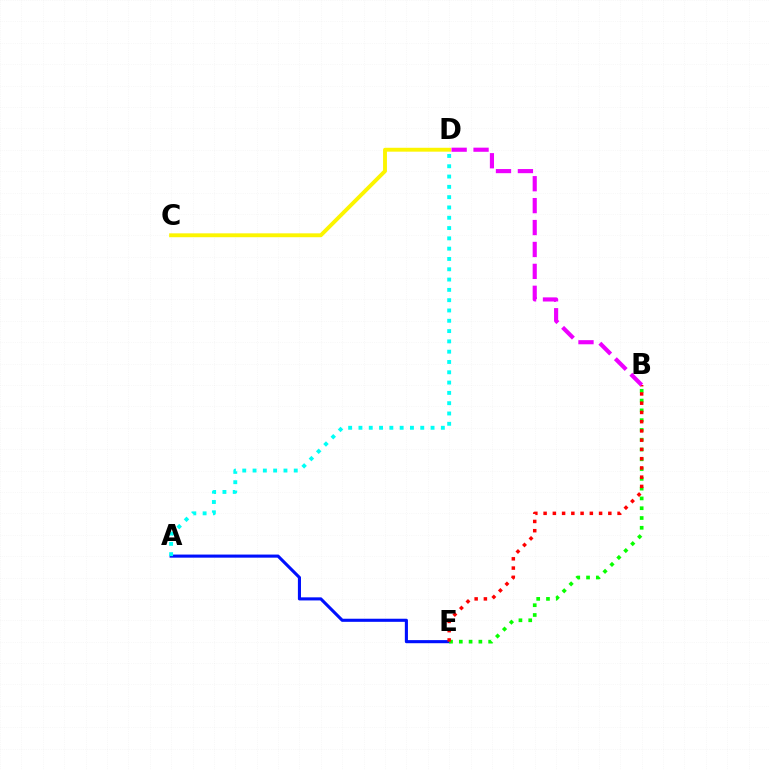{('C', 'D'): [{'color': '#fcf500', 'line_style': 'solid', 'thickness': 2.8}], ('A', 'E'): [{'color': '#0010ff', 'line_style': 'solid', 'thickness': 2.23}], ('A', 'D'): [{'color': '#00fff6', 'line_style': 'dotted', 'thickness': 2.8}], ('B', 'E'): [{'color': '#08ff00', 'line_style': 'dotted', 'thickness': 2.66}, {'color': '#ff0000', 'line_style': 'dotted', 'thickness': 2.51}], ('B', 'D'): [{'color': '#ee00ff', 'line_style': 'dashed', 'thickness': 2.98}]}